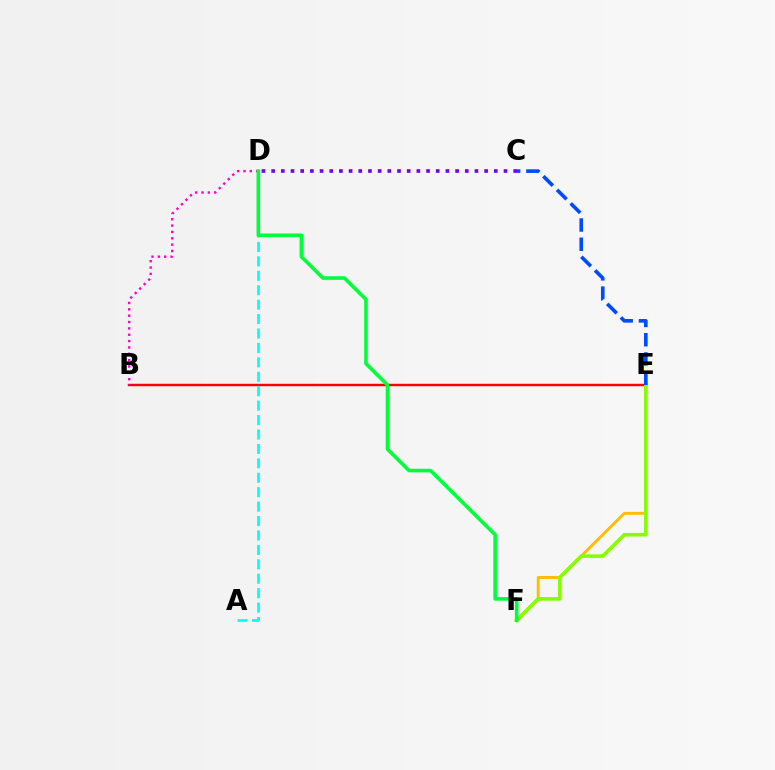{('E', 'F'): [{'color': '#ffbd00', 'line_style': 'solid', 'thickness': 2.09}, {'color': '#84ff00', 'line_style': 'solid', 'thickness': 2.59}], ('B', 'E'): [{'color': '#ff0000', 'line_style': 'solid', 'thickness': 1.76}], ('B', 'D'): [{'color': '#ff00cf', 'line_style': 'dotted', 'thickness': 1.72}], ('C', 'E'): [{'color': '#004bff', 'line_style': 'dashed', 'thickness': 2.62}], ('A', 'D'): [{'color': '#00fff6', 'line_style': 'dashed', 'thickness': 1.96}], ('C', 'D'): [{'color': '#7200ff', 'line_style': 'dotted', 'thickness': 2.63}], ('D', 'F'): [{'color': '#00ff39', 'line_style': 'solid', 'thickness': 2.59}]}